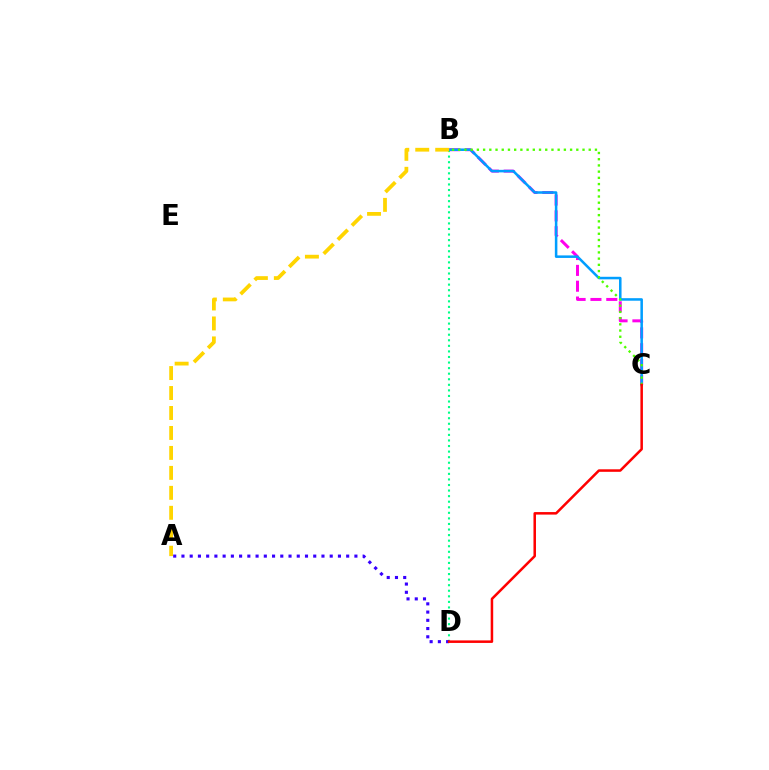{('B', 'C'): [{'color': '#ff00ed', 'line_style': 'dashed', 'thickness': 2.15}, {'color': '#009eff', 'line_style': 'solid', 'thickness': 1.82}, {'color': '#4fff00', 'line_style': 'dotted', 'thickness': 1.69}], ('B', 'D'): [{'color': '#00ff86', 'line_style': 'dotted', 'thickness': 1.51}], ('A', 'D'): [{'color': '#3700ff', 'line_style': 'dotted', 'thickness': 2.24}], ('A', 'B'): [{'color': '#ffd500', 'line_style': 'dashed', 'thickness': 2.71}], ('C', 'D'): [{'color': '#ff0000', 'line_style': 'solid', 'thickness': 1.81}]}